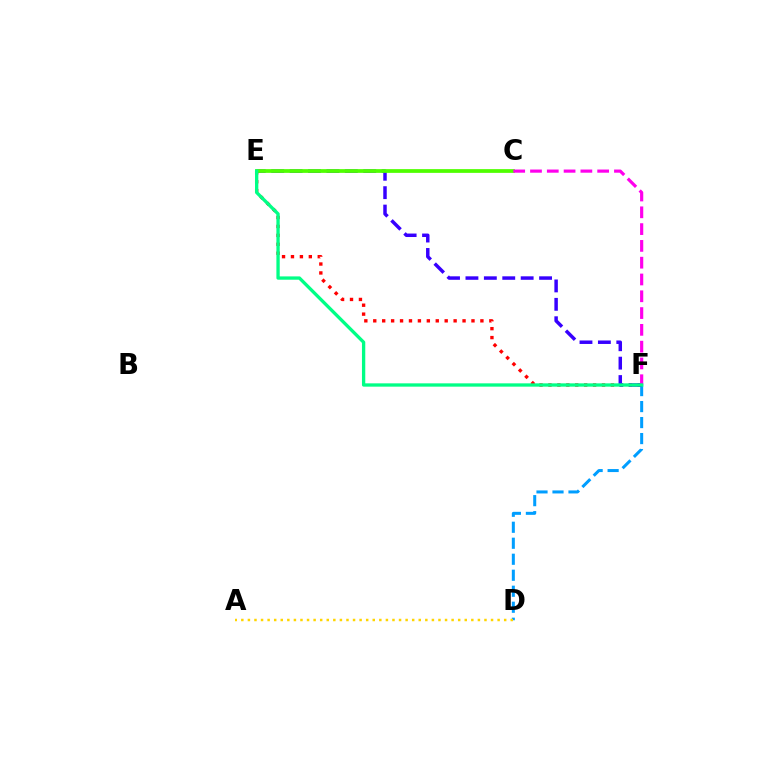{('E', 'F'): [{'color': '#ff0000', 'line_style': 'dotted', 'thickness': 2.43}, {'color': '#3700ff', 'line_style': 'dashed', 'thickness': 2.5}, {'color': '#00ff86', 'line_style': 'solid', 'thickness': 2.39}], ('D', 'F'): [{'color': '#009eff', 'line_style': 'dashed', 'thickness': 2.17}], ('C', 'E'): [{'color': '#4fff00', 'line_style': 'solid', 'thickness': 2.69}], ('A', 'D'): [{'color': '#ffd500', 'line_style': 'dotted', 'thickness': 1.79}], ('C', 'F'): [{'color': '#ff00ed', 'line_style': 'dashed', 'thickness': 2.28}]}